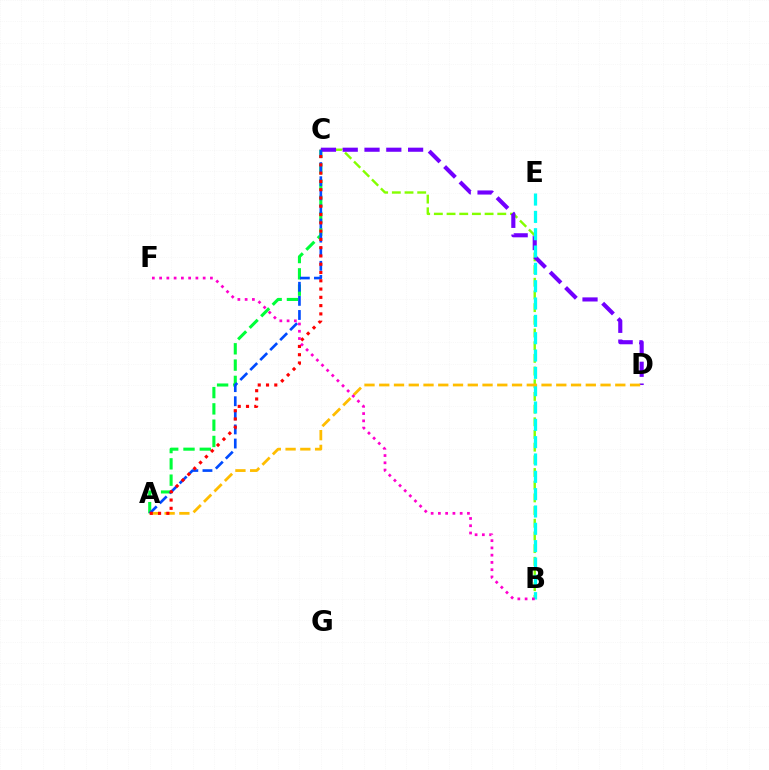{('A', 'C'): [{'color': '#00ff39', 'line_style': 'dashed', 'thickness': 2.21}, {'color': '#004bff', 'line_style': 'dashed', 'thickness': 1.92}, {'color': '#ff0000', 'line_style': 'dotted', 'thickness': 2.25}], ('B', 'C'): [{'color': '#84ff00', 'line_style': 'dashed', 'thickness': 1.72}], ('C', 'D'): [{'color': '#7200ff', 'line_style': 'dashed', 'thickness': 2.96}], ('B', 'E'): [{'color': '#00fff6', 'line_style': 'dashed', 'thickness': 2.35}], ('A', 'D'): [{'color': '#ffbd00', 'line_style': 'dashed', 'thickness': 2.0}], ('B', 'F'): [{'color': '#ff00cf', 'line_style': 'dotted', 'thickness': 1.97}]}